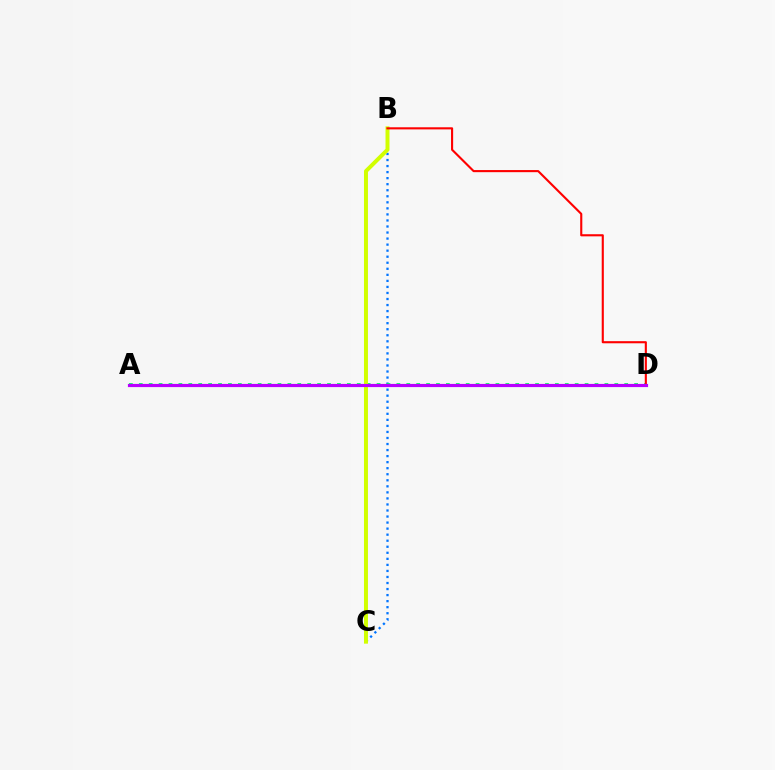{('B', 'C'): [{'color': '#0074ff', 'line_style': 'dotted', 'thickness': 1.64}, {'color': '#d1ff00', 'line_style': 'solid', 'thickness': 2.86}], ('A', 'D'): [{'color': '#00ff5c', 'line_style': 'dotted', 'thickness': 2.69}, {'color': '#b900ff', 'line_style': 'solid', 'thickness': 2.29}], ('B', 'D'): [{'color': '#ff0000', 'line_style': 'solid', 'thickness': 1.52}]}